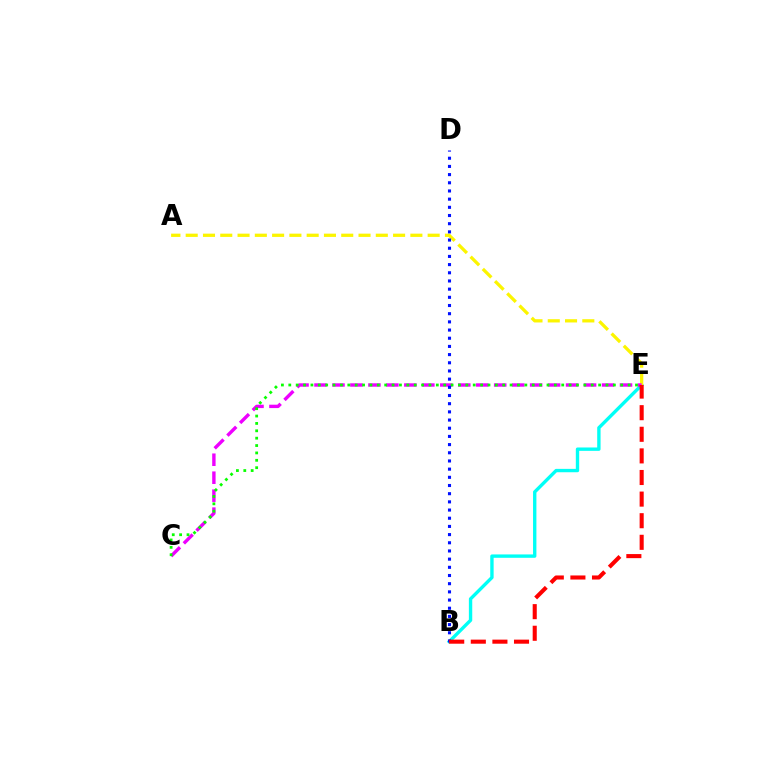{('B', 'E'): [{'color': '#00fff6', 'line_style': 'solid', 'thickness': 2.43}, {'color': '#ff0000', 'line_style': 'dashed', 'thickness': 2.93}], ('A', 'E'): [{'color': '#fcf500', 'line_style': 'dashed', 'thickness': 2.35}], ('C', 'E'): [{'color': '#ee00ff', 'line_style': 'dashed', 'thickness': 2.44}, {'color': '#08ff00', 'line_style': 'dotted', 'thickness': 2.0}], ('B', 'D'): [{'color': '#0010ff', 'line_style': 'dotted', 'thickness': 2.22}]}